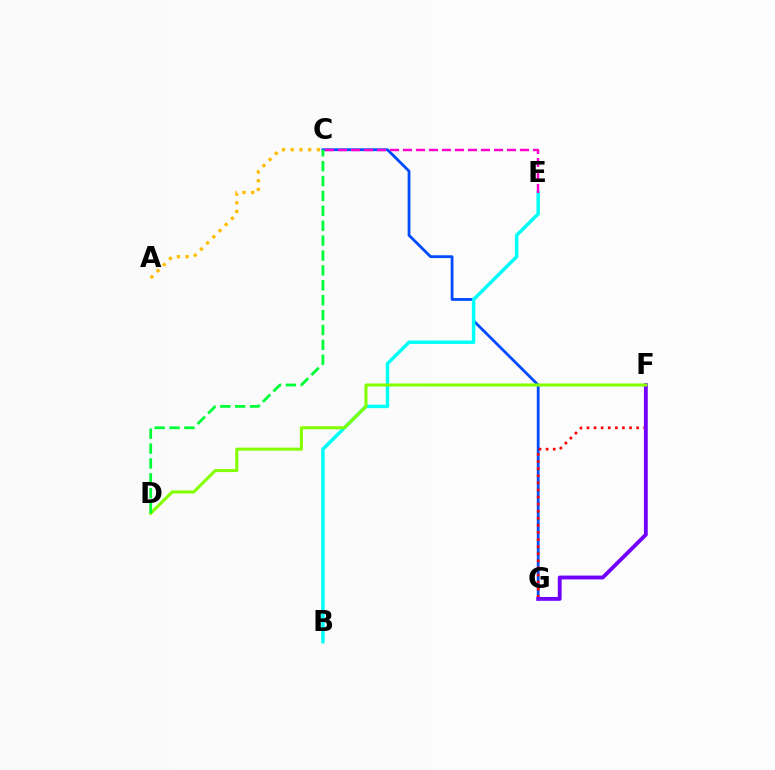{('C', 'G'): [{'color': '#004bff', 'line_style': 'solid', 'thickness': 2.01}], ('F', 'G'): [{'color': '#ff0000', 'line_style': 'dotted', 'thickness': 1.93}, {'color': '#7200ff', 'line_style': 'solid', 'thickness': 2.77}], ('B', 'E'): [{'color': '#00fff6', 'line_style': 'solid', 'thickness': 2.5}], ('D', 'F'): [{'color': '#84ff00', 'line_style': 'solid', 'thickness': 2.19}], ('C', 'E'): [{'color': '#ff00cf', 'line_style': 'dashed', 'thickness': 1.77}], ('A', 'C'): [{'color': '#ffbd00', 'line_style': 'dotted', 'thickness': 2.37}], ('C', 'D'): [{'color': '#00ff39', 'line_style': 'dashed', 'thickness': 2.02}]}